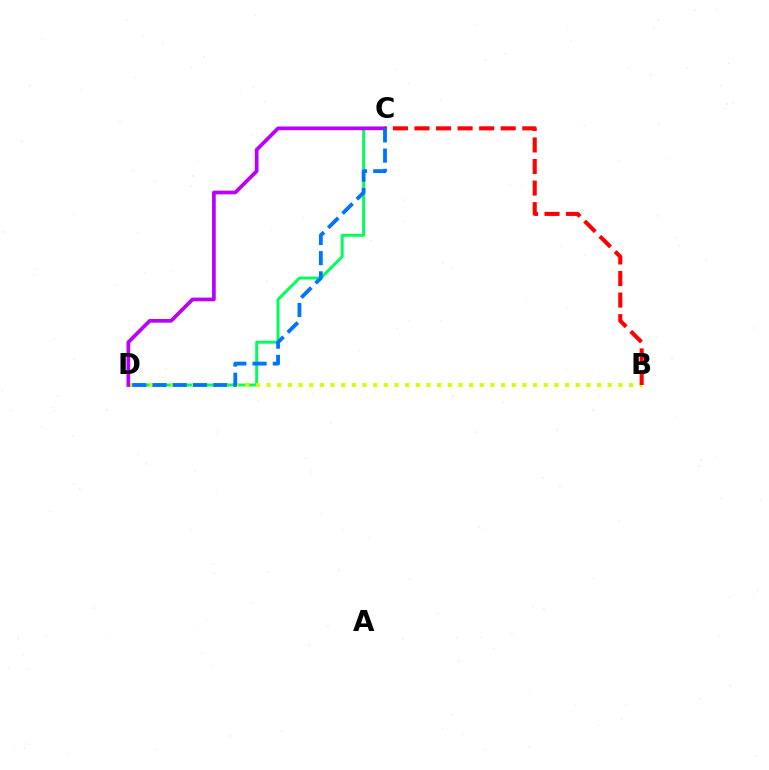{('C', 'D'): [{'color': '#00ff5c', 'line_style': 'solid', 'thickness': 2.12}, {'color': '#b900ff', 'line_style': 'solid', 'thickness': 2.66}, {'color': '#0074ff', 'line_style': 'dashed', 'thickness': 2.75}], ('B', 'D'): [{'color': '#d1ff00', 'line_style': 'dotted', 'thickness': 2.9}], ('B', 'C'): [{'color': '#ff0000', 'line_style': 'dashed', 'thickness': 2.93}]}